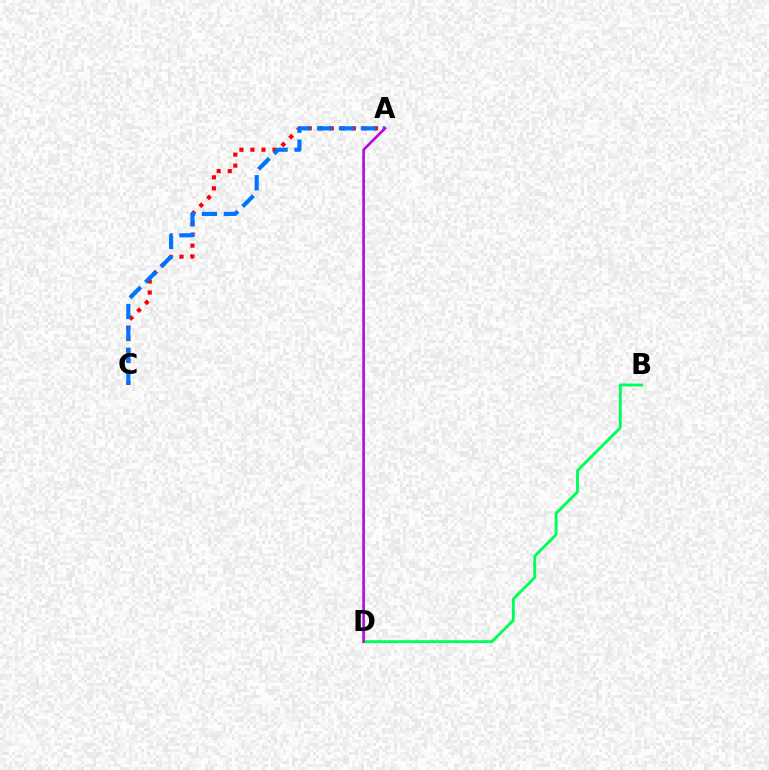{('B', 'D'): [{'color': '#00ff5c', 'line_style': 'solid', 'thickness': 2.09}], ('A', 'C'): [{'color': '#ff0000', 'line_style': 'dotted', 'thickness': 3.0}, {'color': '#0074ff', 'line_style': 'dashed', 'thickness': 2.98}], ('A', 'D'): [{'color': '#d1ff00', 'line_style': 'solid', 'thickness': 1.88}, {'color': '#b900ff', 'line_style': 'solid', 'thickness': 1.82}]}